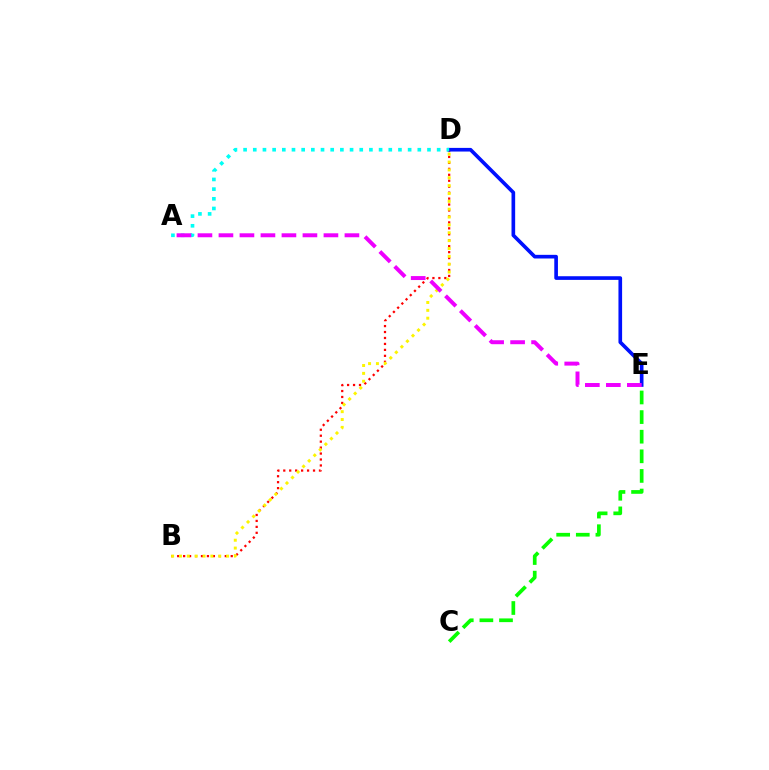{('C', 'E'): [{'color': '#08ff00', 'line_style': 'dashed', 'thickness': 2.66}], ('B', 'D'): [{'color': '#ff0000', 'line_style': 'dotted', 'thickness': 1.62}, {'color': '#fcf500', 'line_style': 'dotted', 'thickness': 2.13}], ('D', 'E'): [{'color': '#0010ff', 'line_style': 'solid', 'thickness': 2.63}], ('A', 'D'): [{'color': '#00fff6', 'line_style': 'dotted', 'thickness': 2.63}], ('A', 'E'): [{'color': '#ee00ff', 'line_style': 'dashed', 'thickness': 2.85}]}